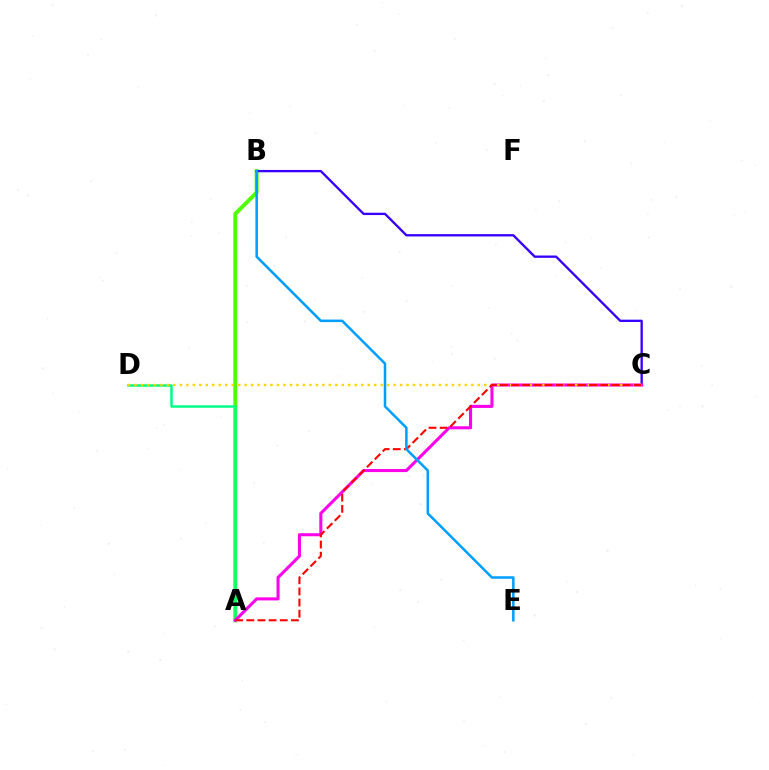{('A', 'B'): [{'color': '#4fff00', 'line_style': 'solid', 'thickness': 2.83}], ('B', 'C'): [{'color': '#3700ff', 'line_style': 'solid', 'thickness': 1.68}], ('A', 'D'): [{'color': '#00ff86', 'line_style': 'solid', 'thickness': 1.81}], ('A', 'C'): [{'color': '#ff00ed', 'line_style': 'solid', 'thickness': 2.2}, {'color': '#ff0000', 'line_style': 'dashed', 'thickness': 1.51}], ('C', 'D'): [{'color': '#ffd500', 'line_style': 'dotted', 'thickness': 1.76}], ('B', 'E'): [{'color': '#009eff', 'line_style': 'solid', 'thickness': 1.81}]}